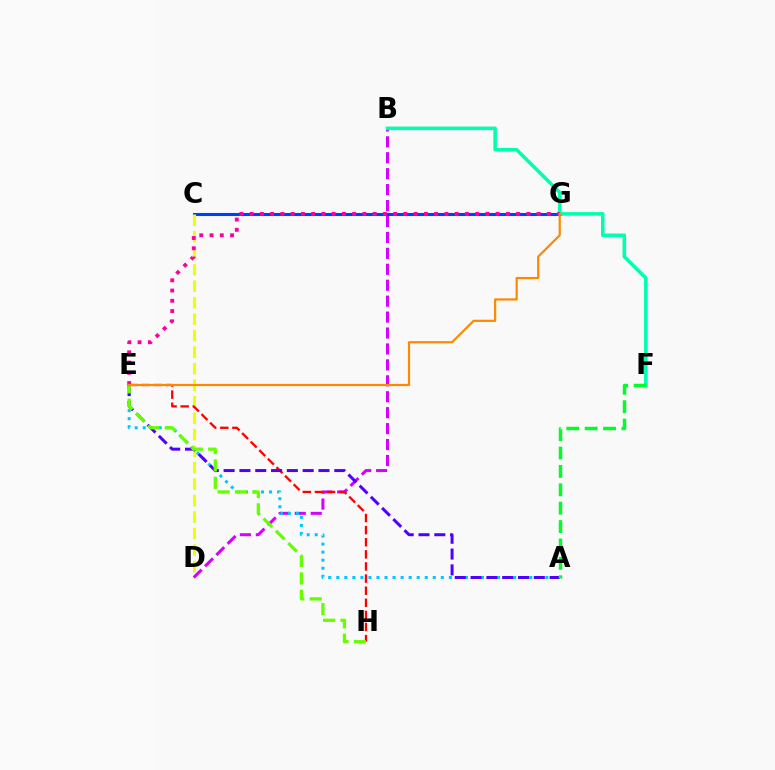{('C', 'G'): [{'color': '#003fff', 'line_style': 'solid', 'thickness': 2.2}], ('C', 'D'): [{'color': '#eeff00', 'line_style': 'dashed', 'thickness': 2.24}], ('B', 'D'): [{'color': '#d600ff', 'line_style': 'dashed', 'thickness': 2.16}], ('E', 'H'): [{'color': '#ff0000', 'line_style': 'dashed', 'thickness': 1.65}, {'color': '#66ff00', 'line_style': 'dashed', 'thickness': 2.36}], ('A', 'E'): [{'color': '#00c7ff', 'line_style': 'dotted', 'thickness': 2.19}, {'color': '#4f00ff', 'line_style': 'dashed', 'thickness': 2.15}], ('B', 'F'): [{'color': '#00ffaf', 'line_style': 'solid', 'thickness': 2.57}], ('A', 'F'): [{'color': '#00ff27', 'line_style': 'dashed', 'thickness': 2.5}], ('E', 'G'): [{'color': '#ff00a0', 'line_style': 'dotted', 'thickness': 2.78}, {'color': '#ff8800', 'line_style': 'solid', 'thickness': 1.58}]}